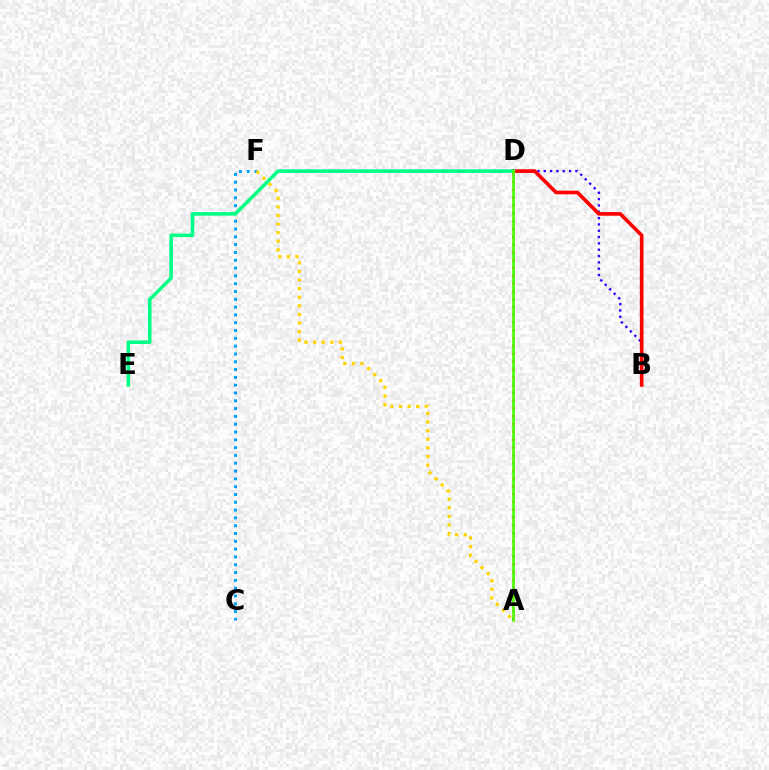{('B', 'D'): [{'color': '#3700ff', 'line_style': 'dotted', 'thickness': 1.72}, {'color': '#ff0000', 'line_style': 'solid', 'thickness': 2.64}], ('C', 'F'): [{'color': '#009eff', 'line_style': 'dotted', 'thickness': 2.12}], ('A', 'F'): [{'color': '#ffd500', 'line_style': 'dotted', 'thickness': 2.34}], ('A', 'D'): [{'color': '#ff00ed', 'line_style': 'dotted', 'thickness': 2.12}, {'color': '#4fff00', 'line_style': 'solid', 'thickness': 1.91}], ('D', 'E'): [{'color': '#00ff86', 'line_style': 'solid', 'thickness': 2.55}]}